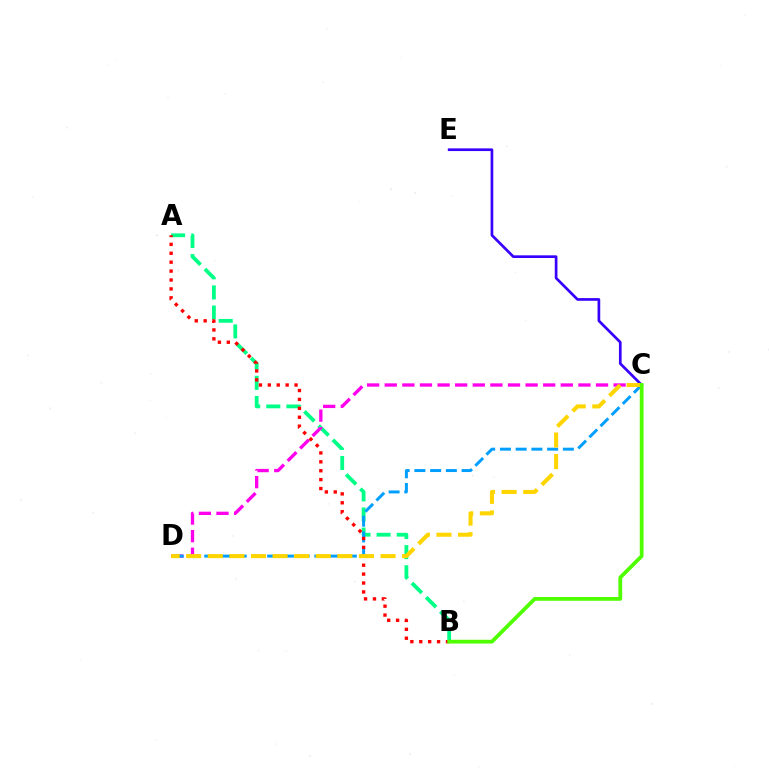{('C', 'E'): [{'color': '#3700ff', 'line_style': 'solid', 'thickness': 1.93}], ('A', 'B'): [{'color': '#00ff86', 'line_style': 'dashed', 'thickness': 2.73}, {'color': '#ff0000', 'line_style': 'dotted', 'thickness': 2.42}], ('C', 'D'): [{'color': '#ff00ed', 'line_style': 'dashed', 'thickness': 2.39}, {'color': '#009eff', 'line_style': 'dashed', 'thickness': 2.14}, {'color': '#ffd500', 'line_style': 'dashed', 'thickness': 2.93}], ('B', 'C'): [{'color': '#4fff00', 'line_style': 'solid', 'thickness': 2.72}]}